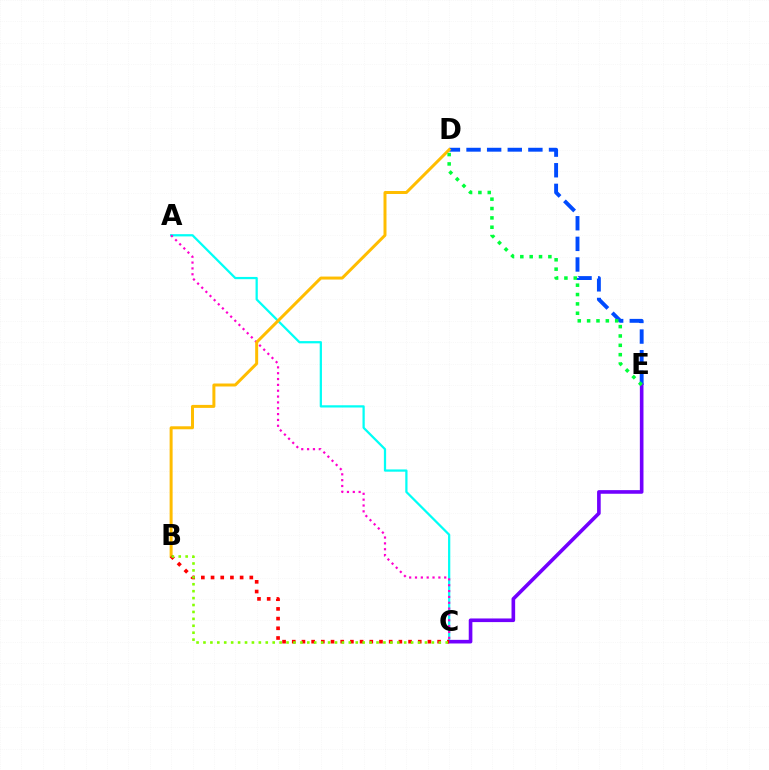{('A', 'C'): [{'color': '#00fff6', 'line_style': 'solid', 'thickness': 1.62}, {'color': '#ff00cf', 'line_style': 'dotted', 'thickness': 1.59}], ('D', 'E'): [{'color': '#004bff', 'line_style': 'dashed', 'thickness': 2.8}, {'color': '#00ff39', 'line_style': 'dotted', 'thickness': 2.54}], ('B', 'D'): [{'color': '#ffbd00', 'line_style': 'solid', 'thickness': 2.15}], ('C', 'E'): [{'color': '#7200ff', 'line_style': 'solid', 'thickness': 2.61}], ('B', 'C'): [{'color': '#ff0000', 'line_style': 'dotted', 'thickness': 2.63}, {'color': '#84ff00', 'line_style': 'dotted', 'thickness': 1.88}]}